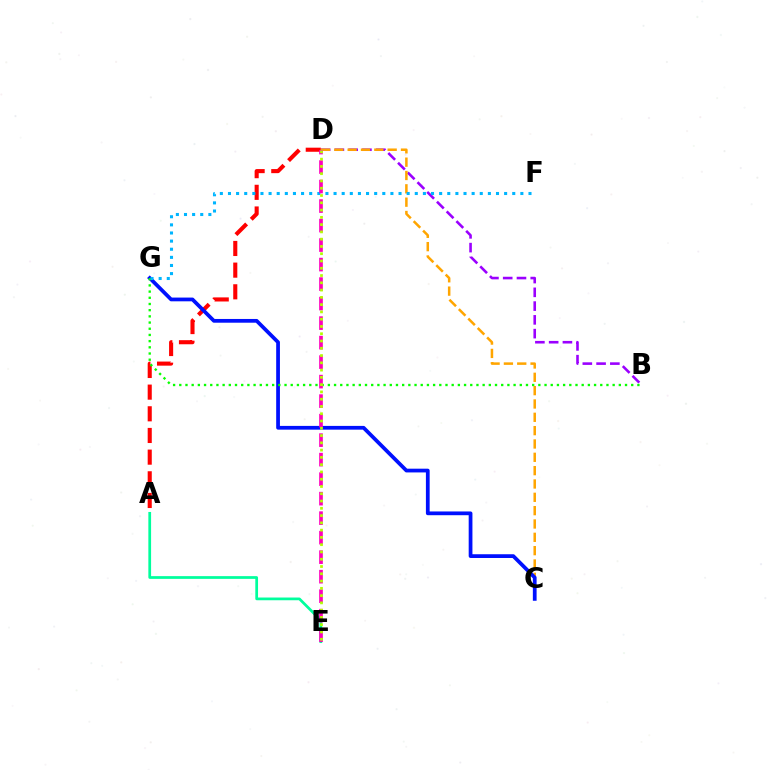{('B', 'D'): [{'color': '#9b00ff', 'line_style': 'dashed', 'thickness': 1.87}], ('A', 'D'): [{'color': '#ff0000', 'line_style': 'dashed', 'thickness': 2.94}], ('A', 'E'): [{'color': '#00ff9d', 'line_style': 'solid', 'thickness': 1.97}], ('C', 'D'): [{'color': '#ffa500', 'line_style': 'dashed', 'thickness': 1.81}], ('C', 'G'): [{'color': '#0010ff', 'line_style': 'solid', 'thickness': 2.7}], ('B', 'G'): [{'color': '#08ff00', 'line_style': 'dotted', 'thickness': 1.68}], ('F', 'G'): [{'color': '#00b5ff', 'line_style': 'dotted', 'thickness': 2.21}], ('D', 'E'): [{'color': '#ff00bd', 'line_style': 'dashed', 'thickness': 2.65}, {'color': '#b3ff00', 'line_style': 'dotted', 'thickness': 1.98}]}